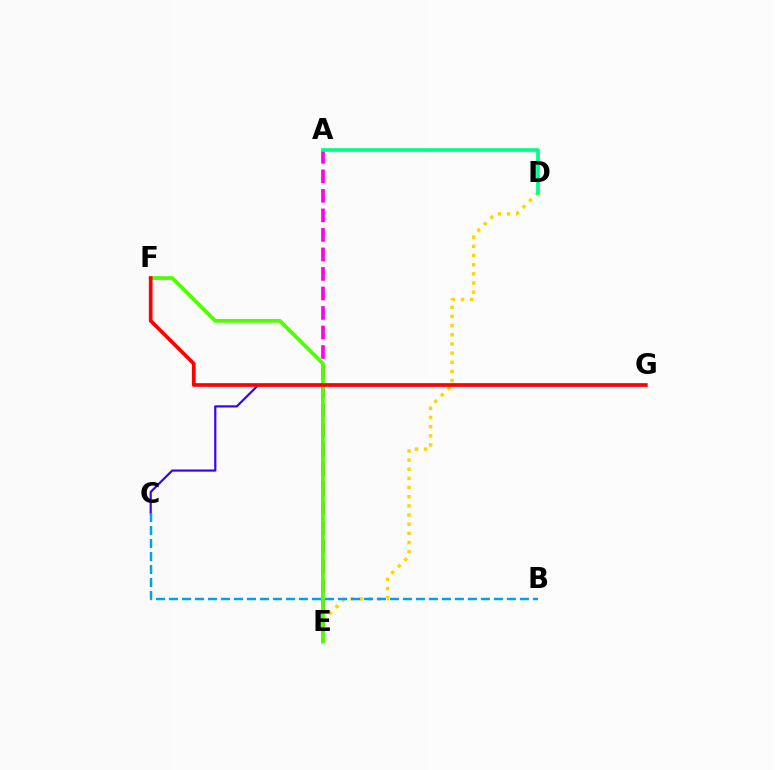{('A', 'E'): [{'color': '#ff00ed', 'line_style': 'dashed', 'thickness': 2.65}], ('D', 'E'): [{'color': '#ffd500', 'line_style': 'dotted', 'thickness': 2.49}], ('C', 'G'): [{'color': '#3700ff', 'line_style': 'solid', 'thickness': 1.57}], ('E', 'F'): [{'color': '#4fff00', 'line_style': 'solid', 'thickness': 2.72}], ('B', 'C'): [{'color': '#009eff', 'line_style': 'dashed', 'thickness': 1.77}], ('A', 'D'): [{'color': '#00ff86', 'line_style': 'solid', 'thickness': 2.66}], ('F', 'G'): [{'color': '#ff0000', 'line_style': 'solid', 'thickness': 2.65}]}